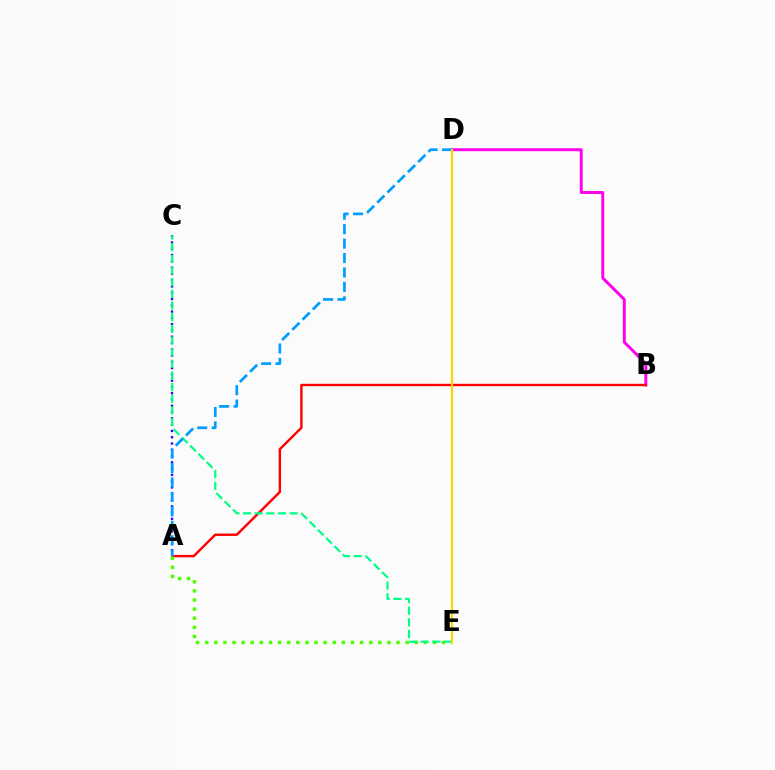{('A', 'C'): [{'color': '#3700ff', 'line_style': 'dotted', 'thickness': 1.71}], ('B', 'D'): [{'color': '#ff00ed', 'line_style': 'solid', 'thickness': 2.12}], ('A', 'B'): [{'color': '#ff0000', 'line_style': 'solid', 'thickness': 1.73}], ('A', 'E'): [{'color': '#4fff00', 'line_style': 'dotted', 'thickness': 2.48}], ('C', 'E'): [{'color': '#00ff86', 'line_style': 'dashed', 'thickness': 1.58}], ('A', 'D'): [{'color': '#009eff', 'line_style': 'dashed', 'thickness': 1.96}], ('D', 'E'): [{'color': '#ffd500', 'line_style': 'solid', 'thickness': 1.58}]}